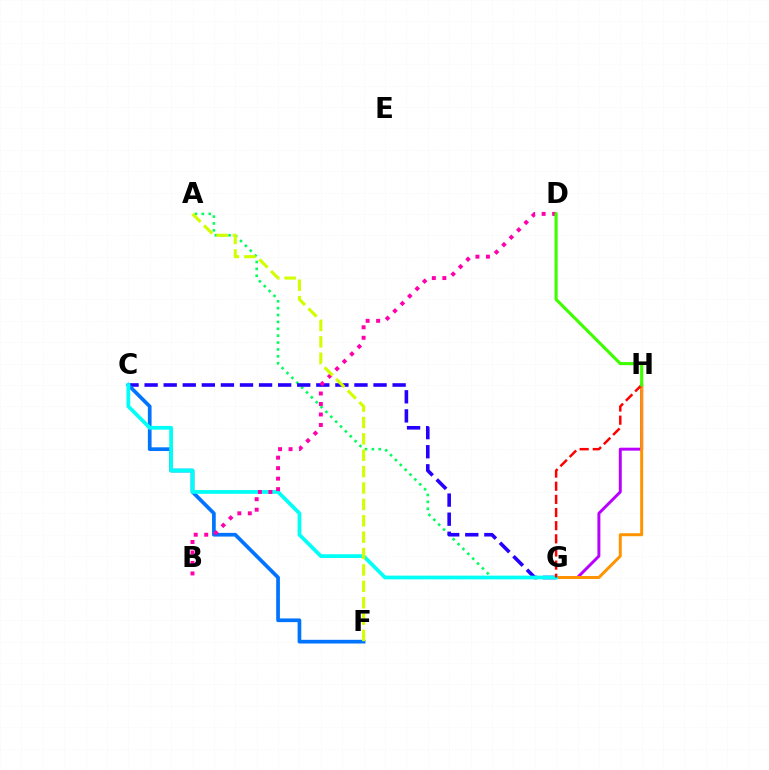{('A', 'G'): [{'color': '#00ff5c', 'line_style': 'dotted', 'thickness': 1.87}], ('C', 'G'): [{'color': '#2500ff', 'line_style': 'dashed', 'thickness': 2.59}, {'color': '#00fff6', 'line_style': 'solid', 'thickness': 2.69}], ('G', 'H'): [{'color': '#b900ff', 'line_style': 'solid', 'thickness': 2.12}, {'color': '#ff9400', 'line_style': 'solid', 'thickness': 2.14}, {'color': '#ff0000', 'line_style': 'dashed', 'thickness': 1.79}], ('C', 'F'): [{'color': '#0074ff', 'line_style': 'solid', 'thickness': 2.66}], ('B', 'D'): [{'color': '#ff00ac', 'line_style': 'dotted', 'thickness': 2.85}], ('A', 'F'): [{'color': '#d1ff00', 'line_style': 'dashed', 'thickness': 2.23}], ('D', 'H'): [{'color': '#3dff00', 'line_style': 'solid', 'thickness': 2.24}]}